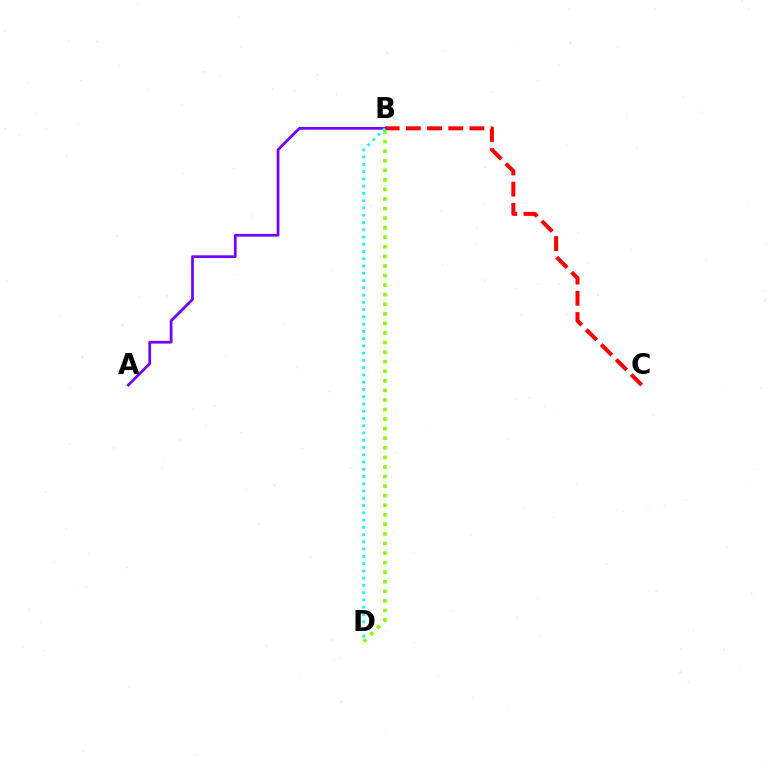{('B', 'C'): [{'color': '#ff0000', 'line_style': 'dashed', 'thickness': 2.88}], ('A', 'B'): [{'color': '#7200ff', 'line_style': 'solid', 'thickness': 1.96}], ('B', 'D'): [{'color': '#84ff00', 'line_style': 'dotted', 'thickness': 2.6}, {'color': '#00fff6', 'line_style': 'dotted', 'thickness': 1.97}]}